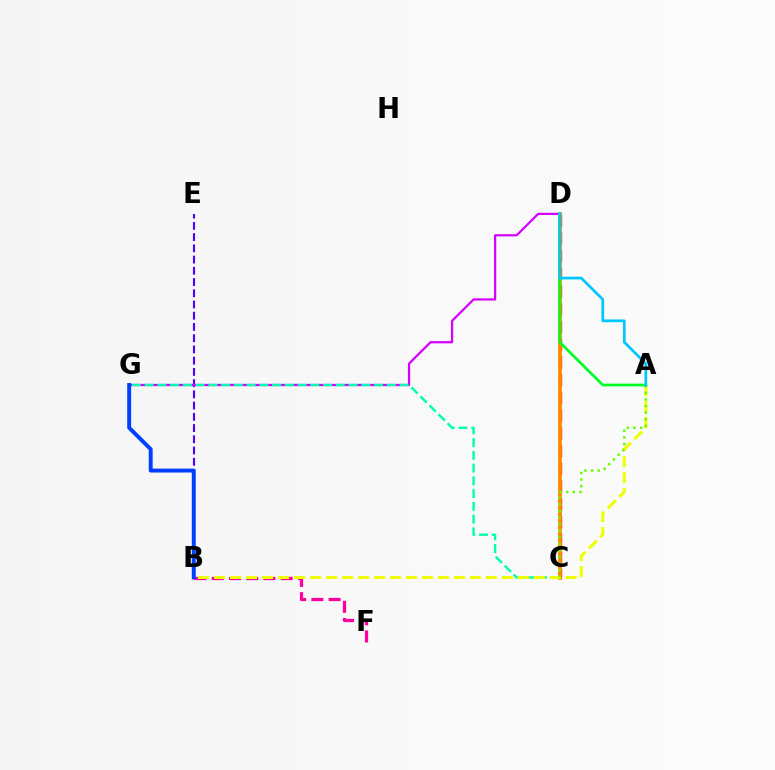{('B', 'E'): [{'color': '#4f00ff', 'line_style': 'dashed', 'thickness': 1.53}], ('D', 'G'): [{'color': '#d600ff', 'line_style': 'solid', 'thickness': 1.61}], ('C', 'D'): [{'color': '#ff0000', 'line_style': 'dashed', 'thickness': 2.41}, {'color': '#ff8800', 'line_style': 'solid', 'thickness': 2.68}], ('B', 'F'): [{'color': '#ff00a0', 'line_style': 'dashed', 'thickness': 2.34}], ('C', 'G'): [{'color': '#00ffaf', 'line_style': 'dashed', 'thickness': 1.73}], ('A', 'B'): [{'color': '#eeff00', 'line_style': 'dashed', 'thickness': 2.17}], ('A', 'D'): [{'color': '#00ff27', 'line_style': 'solid', 'thickness': 1.98}, {'color': '#00c7ff', 'line_style': 'solid', 'thickness': 1.97}], ('A', 'C'): [{'color': '#66ff00', 'line_style': 'dotted', 'thickness': 1.79}], ('B', 'G'): [{'color': '#003fff', 'line_style': 'solid', 'thickness': 2.83}]}